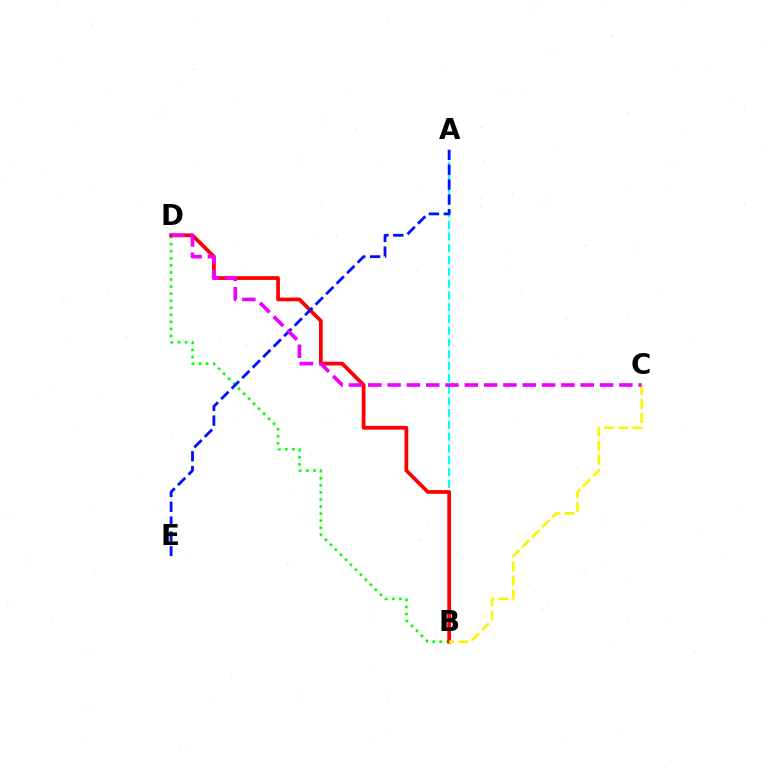{('A', 'B'): [{'color': '#00fff6', 'line_style': 'dashed', 'thickness': 1.6}], ('B', 'D'): [{'color': '#08ff00', 'line_style': 'dotted', 'thickness': 1.92}, {'color': '#ff0000', 'line_style': 'solid', 'thickness': 2.69}], ('A', 'E'): [{'color': '#0010ff', 'line_style': 'dashed', 'thickness': 2.02}], ('B', 'C'): [{'color': '#fcf500', 'line_style': 'dashed', 'thickness': 1.91}], ('C', 'D'): [{'color': '#ee00ff', 'line_style': 'dashed', 'thickness': 2.62}]}